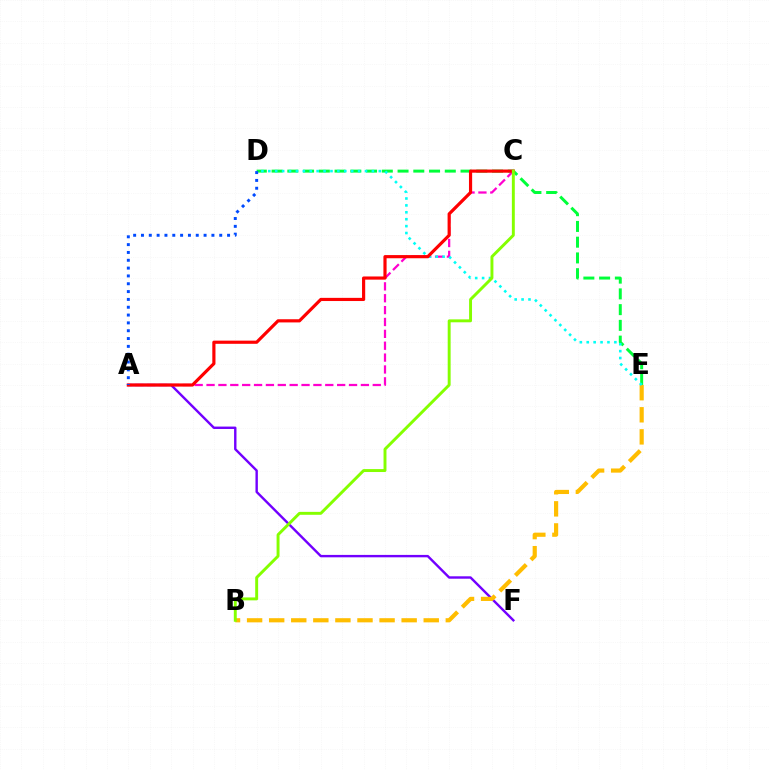{('A', 'F'): [{'color': '#7200ff', 'line_style': 'solid', 'thickness': 1.73}], ('D', 'E'): [{'color': '#00ff39', 'line_style': 'dashed', 'thickness': 2.14}, {'color': '#00fff6', 'line_style': 'dotted', 'thickness': 1.88}], ('B', 'E'): [{'color': '#ffbd00', 'line_style': 'dashed', 'thickness': 3.0}], ('A', 'C'): [{'color': '#ff00cf', 'line_style': 'dashed', 'thickness': 1.61}, {'color': '#ff0000', 'line_style': 'solid', 'thickness': 2.28}], ('B', 'C'): [{'color': '#84ff00', 'line_style': 'solid', 'thickness': 2.11}], ('A', 'D'): [{'color': '#004bff', 'line_style': 'dotted', 'thickness': 2.13}]}